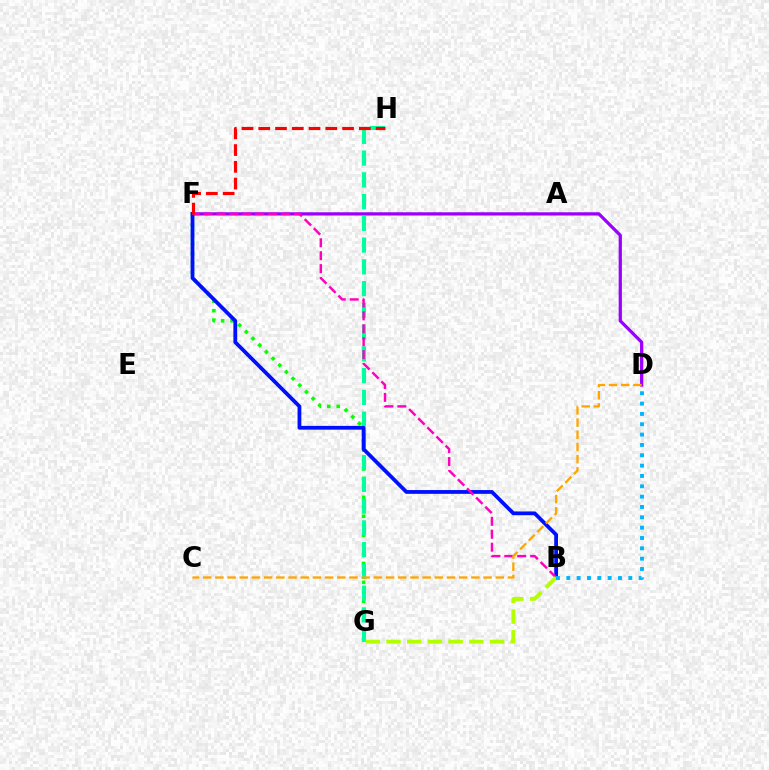{('F', 'G'): [{'color': '#08ff00', 'line_style': 'dotted', 'thickness': 2.57}], ('D', 'F'): [{'color': '#9b00ff', 'line_style': 'solid', 'thickness': 2.34}], ('G', 'H'): [{'color': '#00ff9d', 'line_style': 'dashed', 'thickness': 2.96}], ('B', 'F'): [{'color': '#0010ff', 'line_style': 'solid', 'thickness': 2.72}, {'color': '#ff00bd', 'line_style': 'dashed', 'thickness': 1.75}], ('F', 'H'): [{'color': '#ff0000', 'line_style': 'dashed', 'thickness': 2.28}], ('B', 'G'): [{'color': '#b3ff00', 'line_style': 'dashed', 'thickness': 2.81}], ('B', 'D'): [{'color': '#00b5ff', 'line_style': 'dotted', 'thickness': 2.81}], ('C', 'D'): [{'color': '#ffa500', 'line_style': 'dashed', 'thickness': 1.66}]}